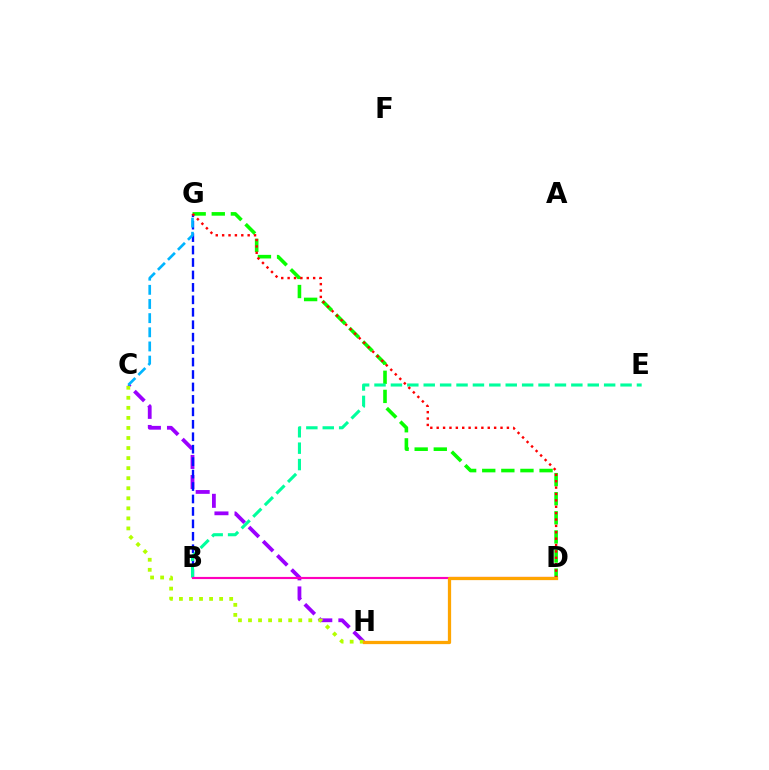{('C', 'H'): [{'color': '#9b00ff', 'line_style': 'dashed', 'thickness': 2.73}, {'color': '#b3ff00', 'line_style': 'dotted', 'thickness': 2.73}], ('D', 'G'): [{'color': '#08ff00', 'line_style': 'dashed', 'thickness': 2.6}, {'color': '#ff0000', 'line_style': 'dotted', 'thickness': 1.73}], ('B', 'G'): [{'color': '#0010ff', 'line_style': 'dashed', 'thickness': 1.69}], ('B', 'E'): [{'color': '#00ff9d', 'line_style': 'dashed', 'thickness': 2.23}], ('B', 'D'): [{'color': '#ff00bd', 'line_style': 'solid', 'thickness': 1.55}], ('D', 'H'): [{'color': '#ffa500', 'line_style': 'solid', 'thickness': 2.34}], ('C', 'G'): [{'color': '#00b5ff', 'line_style': 'dashed', 'thickness': 1.92}]}